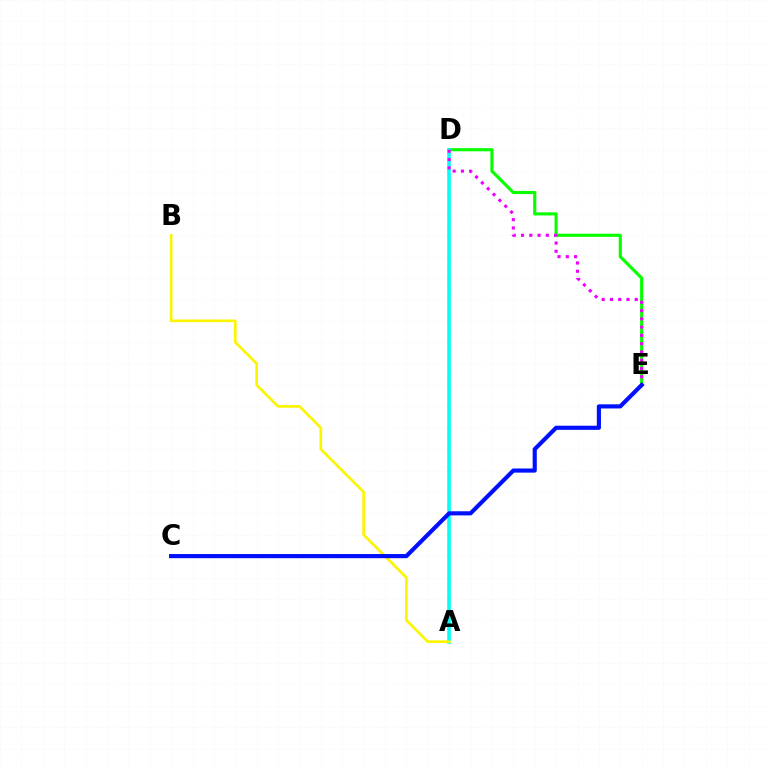{('A', 'D'): [{'color': '#ff0000', 'line_style': 'dotted', 'thickness': 1.53}, {'color': '#00fff6', 'line_style': 'solid', 'thickness': 2.56}], ('D', 'E'): [{'color': '#08ff00', 'line_style': 'solid', 'thickness': 2.26}, {'color': '#ee00ff', 'line_style': 'dotted', 'thickness': 2.25}], ('A', 'B'): [{'color': '#fcf500', 'line_style': 'solid', 'thickness': 1.93}], ('C', 'E'): [{'color': '#0010ff', 'line_style': 'solid', 'thickness': 2.98}]}